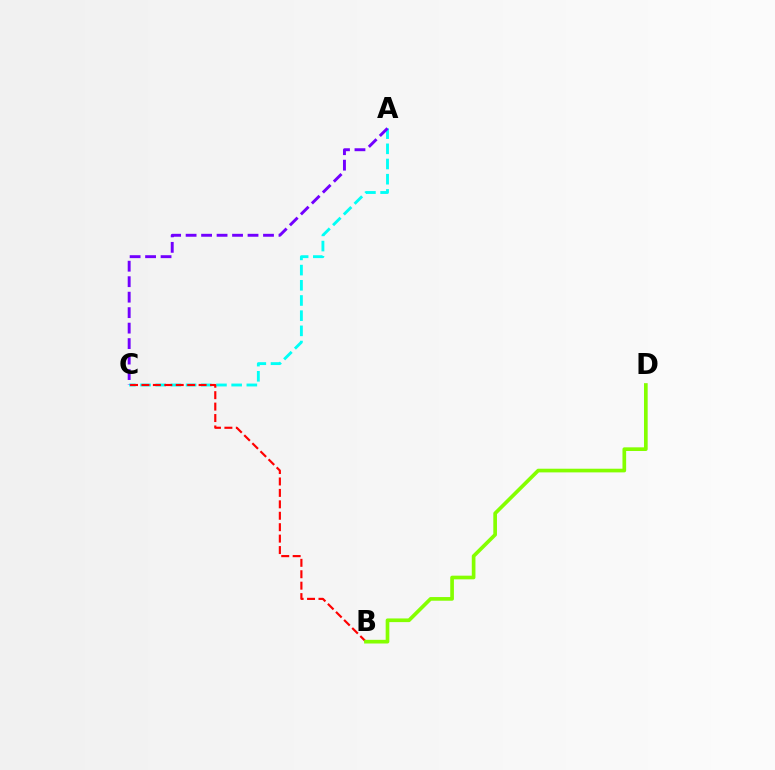{('A', 'C'): [{'color': '#00fff6', 'line_style': 'dashed', 'thickness': 2.06}, {'color': '#7200ff', 'line_style': 'dashed', 'thickness': 2.1}], ('B', 'C'): [{'color': '#ff0000', 'line_style': 'dashed', 'thickness': 1.55}], ('B', 'D'): [{'color': '#84ff00', 'line_style': 'solid', 'thickness': 2.64}]}